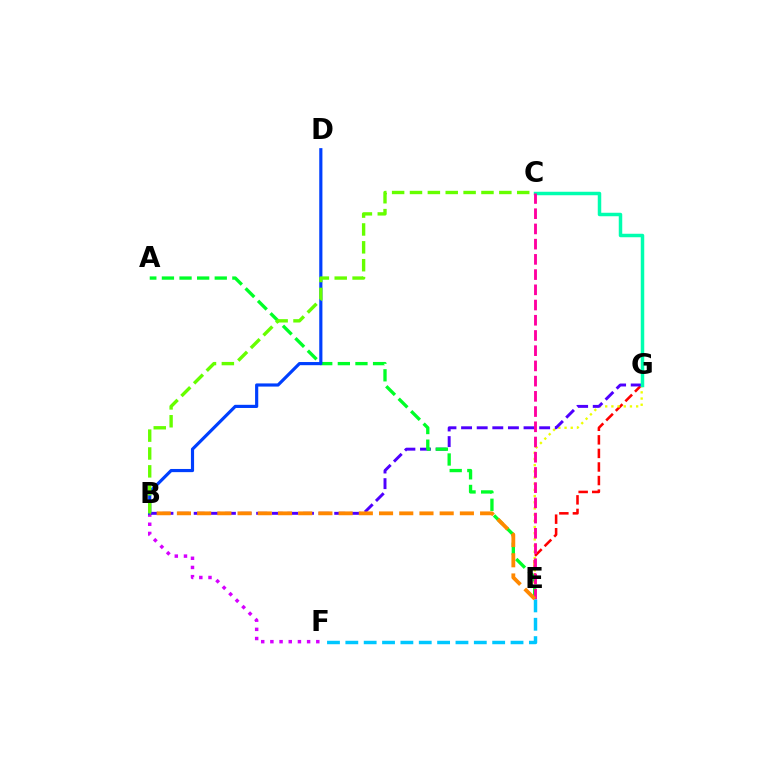{('B', 'F'): [{'color': '#d600ff', 'line_style': 'dotted', 'thickness': 2.49}], ('E', 'G'): [{'color': '#ff0000', 'line_style': 'dashed', 'thickness': 1.84}, {'color': '#eeff00', 'line_style': 'dotted', 'thickness': 1.68}], ('B', 'G'): [{'color': '#4f00ff', 'line_style': 'dashed', 'thickness': 2.12}], ('A', 'E'): [{'color': '#00ff27', 'line_style': 'dashed', 'thickness': 2.39}], ('B', 'D'): [{'color': '#003fff', 'line_style': 'solid', 'thickness': 2.28}], ('C', 'G'): [{'color': '#00ffaf', 'line_style': 'solid', 'thickness': 2.51}], ('C', 'E'): [{'color': '#ff00a0', 'line_style': 'dashed', 'thickness': 2.07}], ('E', 'F'): [{'color': '#00c7ff', 'line_style': 'dashed', 'thickness': 2.49}], ('B', 'E'): [{'color': '#ff8800', 'line_style': 'dashed', 'thickness': 2.75}], ('B', 'C'): [{'color': '#66ff00', 'line_style': 'dashed', 'thickness': 2.43}]}